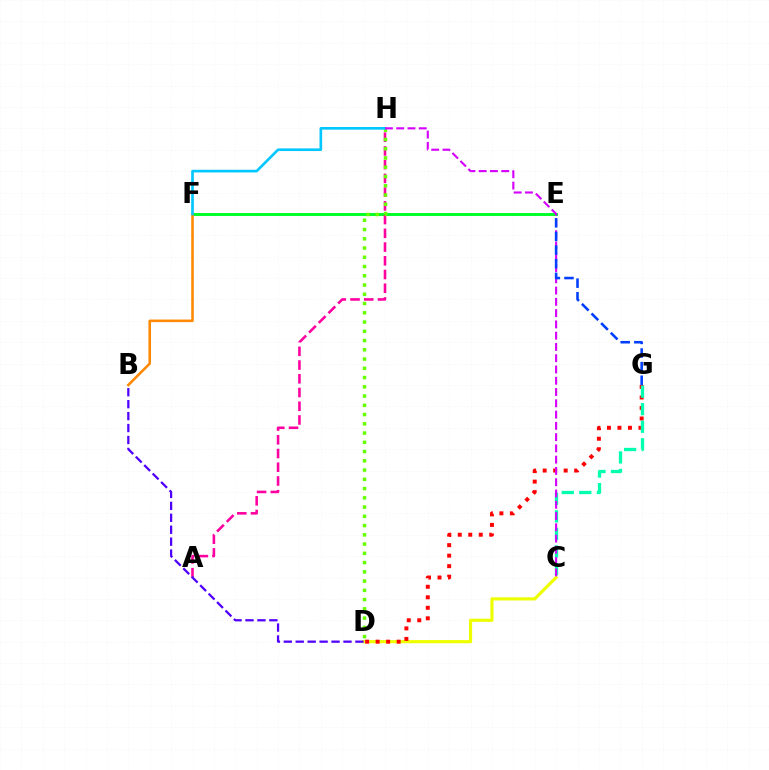{('C', 'D'): [{'color': '#eeff00', 'line_style': 'solid', 'thickness': 2.27}], ('E', 'F'): [{'color': '#00ff27', 'line_style': 'solid', 'thickness': 2.11}], ('A', 'H'): [{'color': '#ff00a0', 'line_style': 'dashed', 'thickness': 1.87}], ('B', 'D'): [{'color': '#4f00ff', 'line_style': 'dashed', 'thickness': 1.62}], ('D', 'G'): [{'color': '#ff0000', 'line_style': 'dotted', 'thickness': 2.85}], ('B', 'F'): [{'color': '#ff8800', 'line_style': 'solid', 'thickness': 1.84}], ('C', 'G'): [{'color': '#00ffaf', 'line_style': 'dashed', 'thickness': 2.39}], ('D', 'H'): [{'color': '#66ff00', 'line_style': 'dotted', 'thickness': 2.51}], ('F', 'H'): [{'color': '#00c7ff', 'line_style': 'solid', 'thickness': 1.91}], ('C', 'H'): [{'color': '#d600ff', 'line_style': 'dashed', 'thickness': 1.53}], ('E', 'G'): [{'color': '#003fff', 'line_style': 'dashed', 'thickness': 1.85}]}